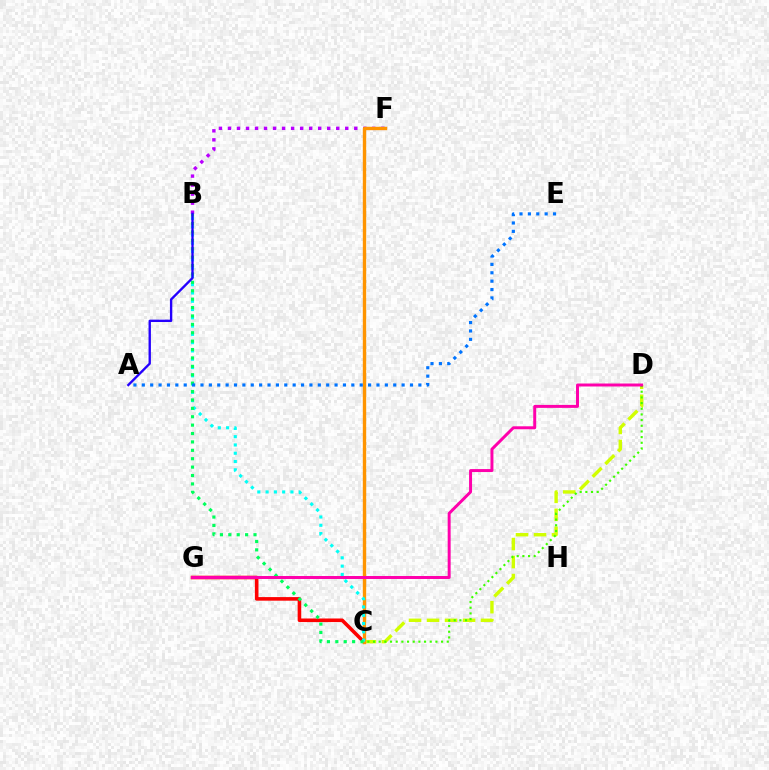{('C', 'D'): [{'color': '#d1ff00', 'line_style': 'dashed', 'thickness': 2.45}, {'color': '#3dff00', 'line_style': 'dotted', 'thickness': 1.54}], ('C', 'G'): [{'color': '#ff0000', 'line_style': 'solid', 'thickness': 2.58}], ('B', 'F'): [{'color': '#b900ff', 'line_style': 'dotted', 'thickness': 2.45}], ('C', 'F'): [{'color': '#ff9400', 'line_style': 'solid', 'thickness': 2.43}], ('B', 'C'): [{'color': '#00fff6', 'line_style': 'dotted', 'thickness': 2.25}, {'color': '#00ff5c', 'line_style': 'dotted', 'thickness': 2.28}], ('D', 'G'): [{'color': '#ff00ac', 'line_style': 'solid', 'thickness': 2.14}], ('A', 'E'): [{'color': '#0074ff', 'line_style': 'dotted', 'thickness': 2.28}], ('A', 'B'): [{'color': '#2500ff', 'line_style': 'solid', 'thickness': 1.7}]}